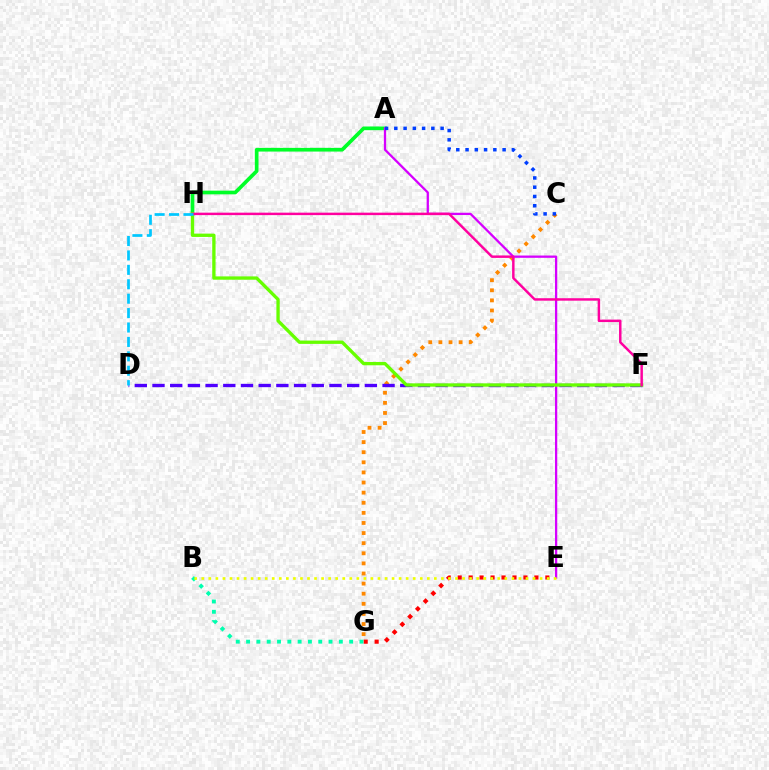{('C', 'G'): [{'color': '#ff8800', 'line_style': 'dotted', 'thickness': 2.75}], ('A', 'H'): [{'color': '#00ff27', 'line_style': 'solid', 'thickness': 2.65}], ('A', 'E'): [{'color': '#d600ff', 'line_style': 'solid', 'thickness': 1.64}], ('D', 'F'): [{'color': '#4f00ff', 'line_style': 'dashed', 'thickness': 2.4}], ('E', 'G'): [{'color': '#ff0000', 'line_style': 'dotted', 'thickness': 2.98}], ('A', 'C'): [{'color': '#003fff', 'line_style': 'dotted', 'thickness': 2.52}], ('F', 'H'): [{'color': '#66ff00', 'line_style': 'solid', 'thickness': 2.39}, {'color': '#ff00a0', 'line_style': 'solid', 'thickness': 1.77}], ('D', 'H'): [{'color': '#00c7ff', 'line_style': 'dashed', 'thickness': 1.96}], ('B', 'G'): [{'color': '#00ffaf', 'line_style': 'dotted', 'thickness': 2.8}], ('B', 'E'): [{'color': '#eeff00', 'line_style': 'dotted', 'thickness': 1.91}]}